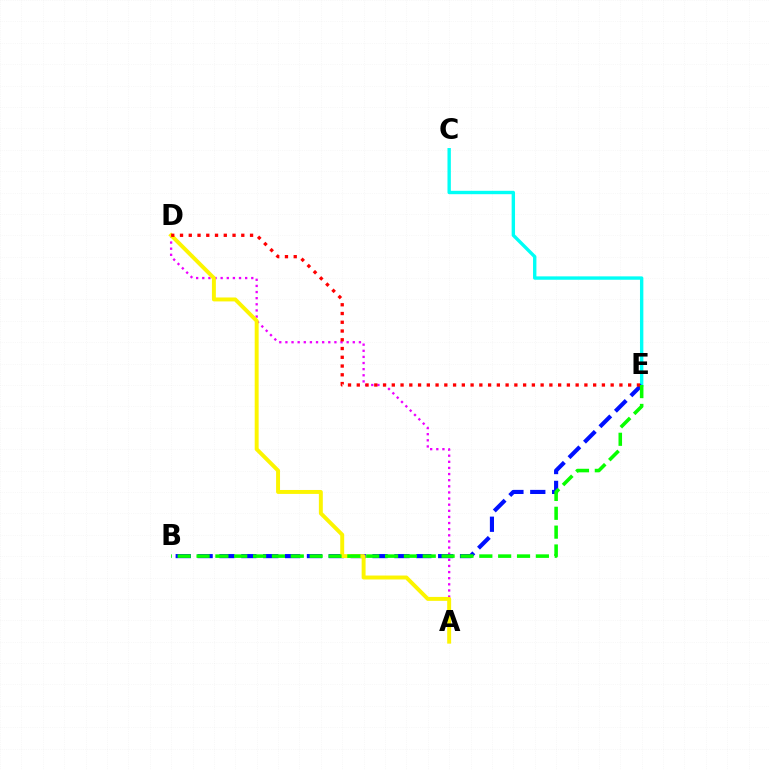{('C', 'E'): [{'color': '#00fff6', 'line_style': 'solid', 'thickness': 2.43}], ('A', 'D'): [{'color': '#ee00ff', 'line_style': 'dotted', 'thickness': 1.66}, {'color': '#fcf500', 'line_style': 'solid', 'thickness': 2.83}], ('B', 'E'): [{'color': '#0010ff', 'line_style': 'dashed', 'thickness': 2.97}, {'color': '#08ff00', 'line_style': 'dashed', 'thickness': 2.56}], ('D', 'E'): [{'color': '#ff0000', 'line_style': 'dotted', 'thickness': 2.38}]}